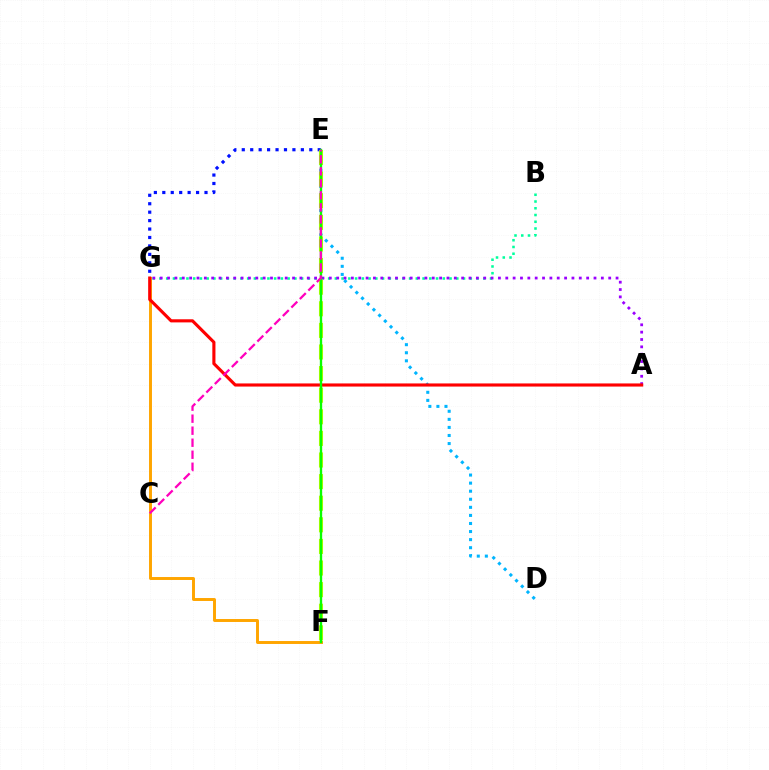{('E', 'G'): [{'color': '#0010ff', 'line_style': 'dotted', 'thickness': 2.29}], ('F', 'G'): [{'color': '#ffa500', 'line_style': 'solid', 'thickness': 2.12}], ('B', 'G'): [{'color': '#00ff9d', 'line_style': 'dotted', 'thickness': 1.83}], ('D', 'E'): [{'color': '#00b5ff', 'line_style': 'dotted', 'thickness': 2.19}], ('A', 'G'): [{'color': '#9b00ff', 'line_style': 'dotted', 'thickness': 2.0}, {'color': '#ff0000', 'line_style': 'solid', 'thickness': 2.25}], ('E', 'F'): [{'color': '#b3ff00', 'line_style': 'dashed', 'thickness': 2.93}, {'color': '#08ff00', 'line_style': 'solid', 'thickness': 1.68}], ('C', 'E'): [{'color': '#ff00bd', 'line_style': 'dashed', 'thickness': 1.63}]}